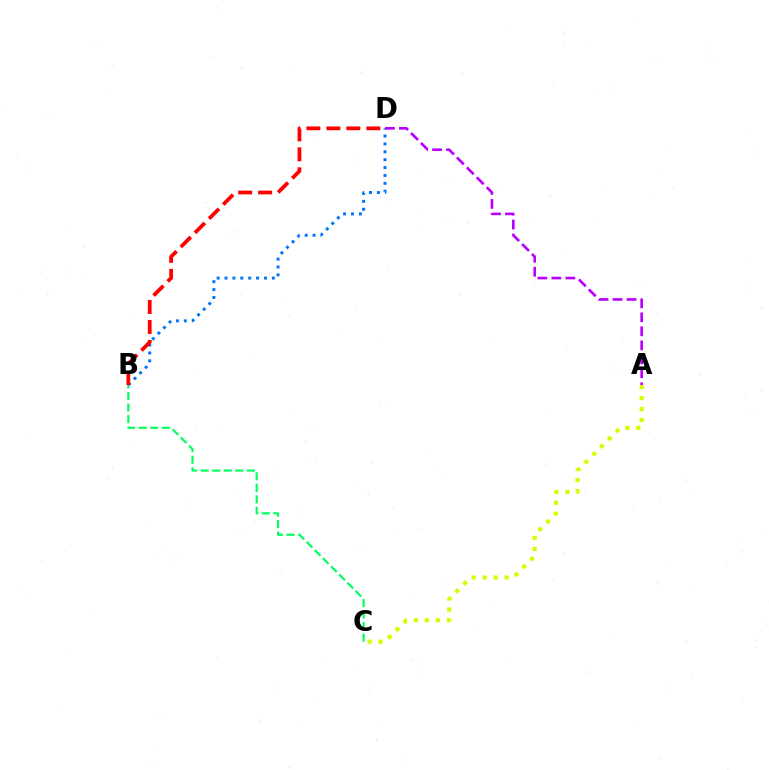{('B', 'C'): [{'color': '#00ff5c', 'line_style': 'dashed', 'thickness': 1.57}], ('B', 'D'): [{'color': '#0074ff', 'line_style': 'dotted', 'thickness': 2.14}, {'color': '#ff0000', 'line_style': 'dashed', 'thickness': 2.71}], ('A', 'C'): [{'color': '#d1ff00', 'line_style': 'dotted', 'thickness': 2.99}], ('A', 'D'): [{'color': '#b900ff', 'line_style': 'dashed', 'thickness': 1.9}]}